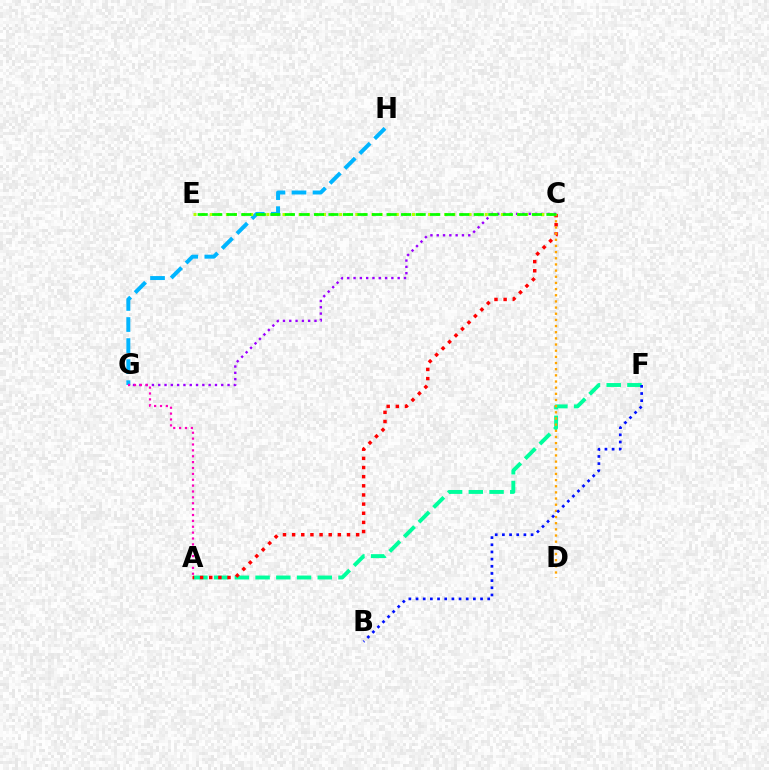{('G', 'H'): [{'color': '#00b5ff', 'line_style': 'dashed', 'thickness': 2.86}], ('A', 'F'): [{'color': '#00ff9d', 'line_style': 'dashed', 'thickness': 2.82}], ('C', 'G'): [{'color': '#9b00ff', 'line_style': 'dotted', 'thickness': 1.71}], ('A', 'C'): [{'color': '#ff0000', 'line_style': 'dotted', 'thickness': 2.48}], ('C', 'E'): [{'color': '#b3ff00', 'line_style': 'dotted', 'thickness': 2.2}, {'color': '#08ff00', 'line_style': 'dashed', 'thickness': 1.97}], ('C', 'D'): [{'color': '#ffa500', 'line_style': 'dotted', 'thickness': 1.67}], ('B', 'F'): [{'color': '#0010ff', 'line_style': 'dotted', 'thickness': 1.95}], ('A', 'G'): [{'color': '#ff00bd', 'line_style': 'dotted', 'thickness': 1.6}]}